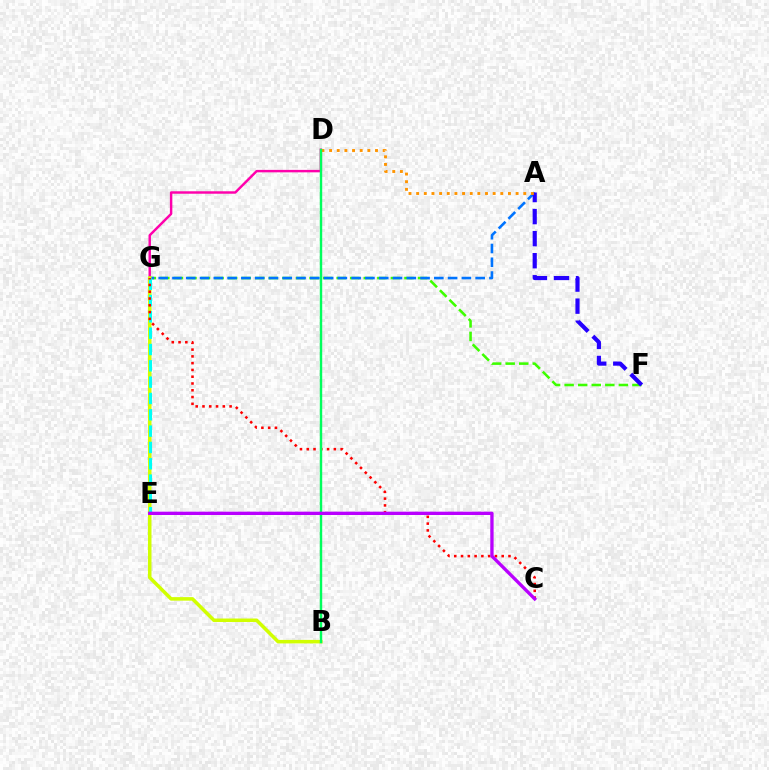{('D', 'G'): [{'color': '#ff00ac', 'line_style': 'solid', 'thickness': 1.76}], ('F', 'G'): [{'color': '#3dff00', 'line_style': 'dashed', 'thickness': 1.84}], ('A', 'G'): [{'color': '#0074ff', 'line_style': 'dashed', 'thickness': 1.87}], ('B', 'G'): [{'color': '#d1ff00', 'line_style': 'solid', 'thickness': 2.54}], ('A', 'F'): [{'color': '#2500ff', 'line_style': 'dashed', 'thickness': 3.0}], ('E', 'G'): [{'color': '#00fff6', 'line_style': 'dashed', 'thickness': 2.22}], ('A', 'D'): [{'color': '#ff9400', 'line_style': 'dotted', 'thickness': 2.08}], ('C', 'G'): [{'color': '#ff0000', 'line_style': 'dotted', 'thickness': 1.84}], ('B', 'D'): [{'color': '#00ff5c', 'line_style': 'solid', 'thickness': 1.74}], ('C', 'E'): [{'color': '#b900ff', 'line_style': 'solid', 'thickness': 2.39}]}